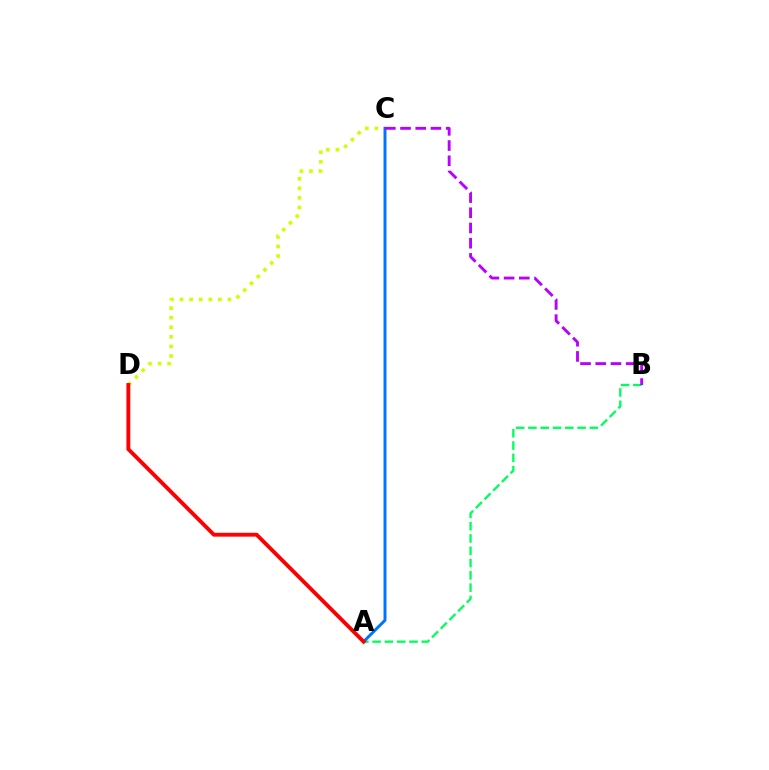{('A', 'B'): [{'color': '#00ff5c', 'line_style': 'dashed', 'thickness': 1.67}], ('C', 'D'): [{'color': '#d1ff00', 'line_style': 'dotted', 'thickness': 2.6}], ('A', 'C'): [{'color': '#0074ff', 'line_style': 'solid', 'thickness': 2.13}], ('A', 'D'): [{'color': '#ff0000', 'line_style': 'solid', 'thickness': 2.78}], ('B', 'C'): [{'color': '#b900ff', 'line_style': 'dashed', 'thickness': 2.07}]}